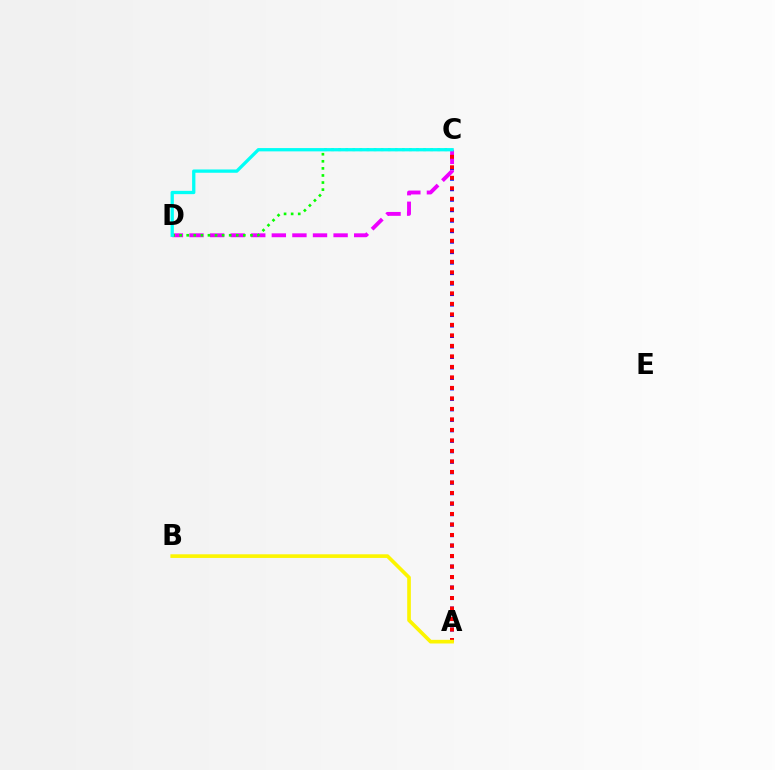{('A', 'C'): [{'color': '#0010ff', 'line_style': 'dotted', 'thickness': 2.85}, {'color': '#ff0000', 'line_style': 'dotted', 'thickness': 2.85}], ('C', 'D'): [{'color': '#ee00ff', 'line_style': 'dashed', 'thickness': 2.8}, {'color': '#08ff00', 'line_style': 'dotted', 'thickness': 1.92}, {'color': '#00fff6', 'line_style': 'solid', 'thickness': 2.37}], ('A', 'B'): [{'color': '#fcf500', 'line_style': 'solid', 'thickness': 2.63}]}